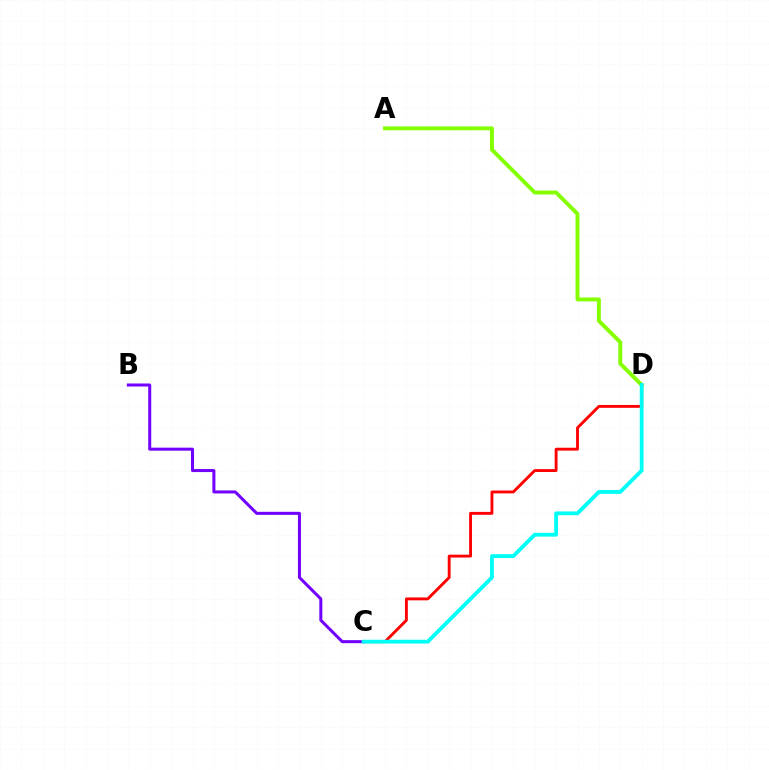{('B', 'C'): [{'color': '#7200ff', 'line_style': 'solid', 'thickness': 2.18}], ('A', 'D'): [{'color': '#84ff00', 'line_style': 'solid', 'thickness': 2.81}], ('C', 'D'): [{'color': '#ff0000', 'line_style': 'solid', 'thickness': 2.07}, {'color': '#00fff6', 'line_style': 'solid', 'thickness': 2.74}]}